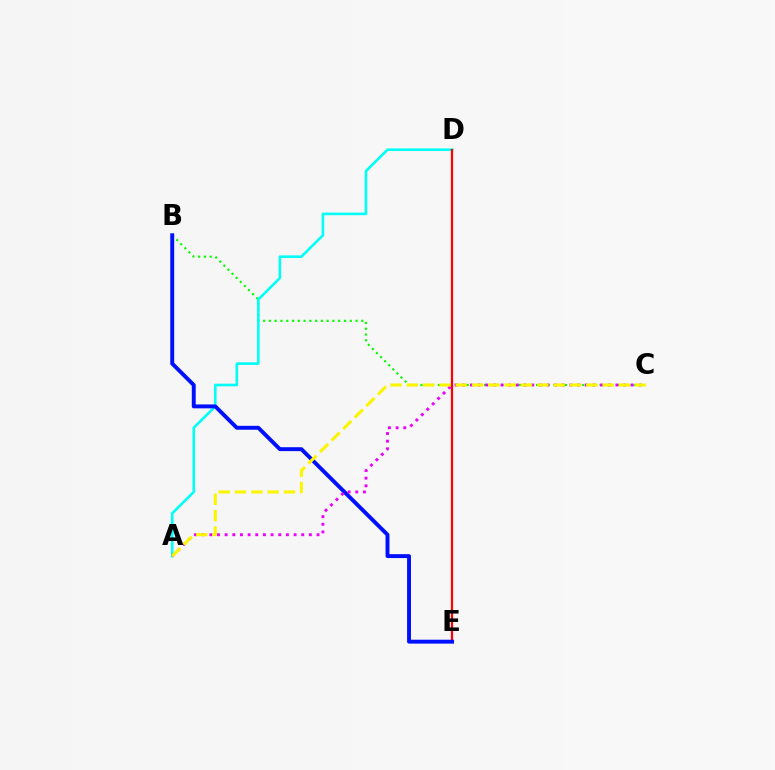{('B', 'C'): [{'color': '#08ff00', 'line_style': 'dotted', 'thickness': 1.57}], ('A', 'D'): [{'color': '#00fff6', 'line_style': 'solid', 'thickness': 1.88}], ('D', 'E'): [{'color': '#ff0000', 'line_style': 'solid', 'thickness': 1.6}], ('B', 'E'): [{'color': '#0010ff', 'line_style': 'solid', 'thickness': 2.82}], ('A', 'C'): [{'color': '#ee00ff', 'line_style': 'dotted', 'thickness': 2.08}, {'color': '#fcf500', 'line_style': 'dashed', 'thickness': 2.22}]}